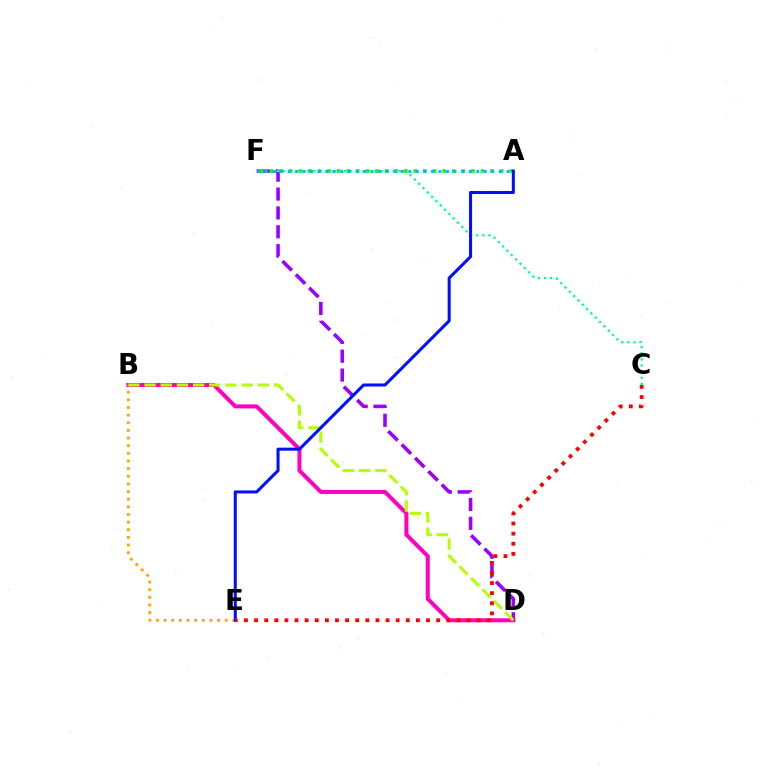{('B', 'D'): [{'color': '#ff00bd', 'line_style': 'solid', 'thickness': 2.87}, {'color': '#b3ff00', 'line_style': 'dashed', 'thickness': 2.2}], ('D', 'F'): [{'color': '#9b00ff', 'line_style': 'dashed', 'thickness': 2.56}], ('C', 'F'): [{'color': '#00ff9d', 'line_style': 'dotted', 'thickness': 1.66}], ('A', 'F'): [{'color': '#08ff00', 'line_style': 'dotted', 'thickness': 2.6}, {'color': '#00b5ff', 'line_style': 'dotted', 'thickness': 2.05}], ('B', 'E'): [{'color': '#ffa500', 'line_style': 'dotted', 'thickness': 2.08}], ('A', 'E'): [{'color': '#0010ff', 'line_style': 'solid', 'thickness': 2.19}], ('C', 'E'): [{'color': '#ff0000', 'line_style': 'dotted', 'thickness': 2.75}]}